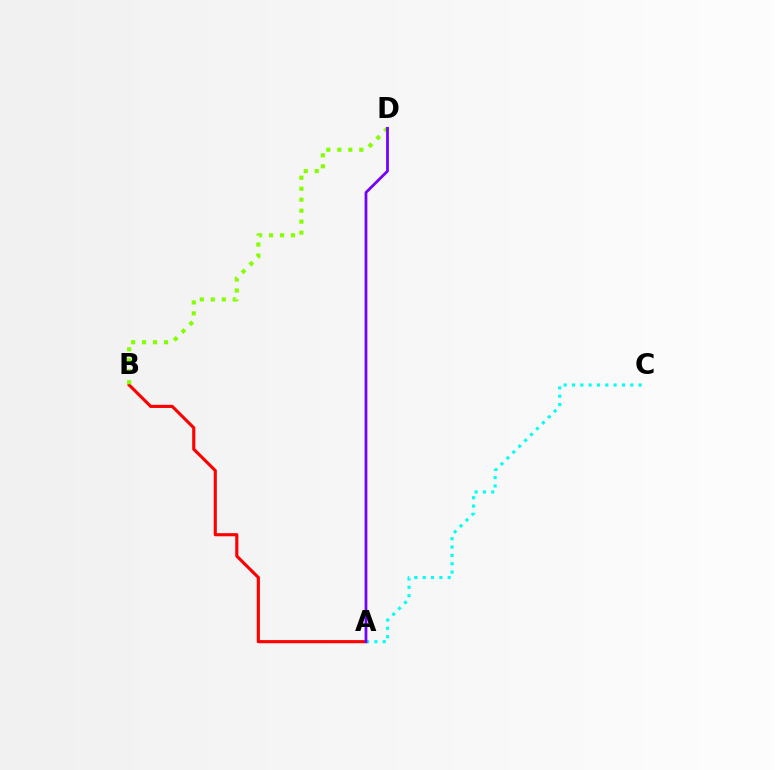{('A', 'B'): [{'color': '#ff0000', 'line_style': 'solid', 'thickness': 2.25}], ('B', 'D'): [{'color': '#84ff00', 'line_style': 'dotted', 'thickness': 2.99}], ('A', 'C'): [{'color': '#00fff6', 'line_style': 'dotted', 'thickness': 2.26}], ('A', 'D'): [{'color': '#7200ff', 'line_style': 'solid', 'thickness': 1.98}]}